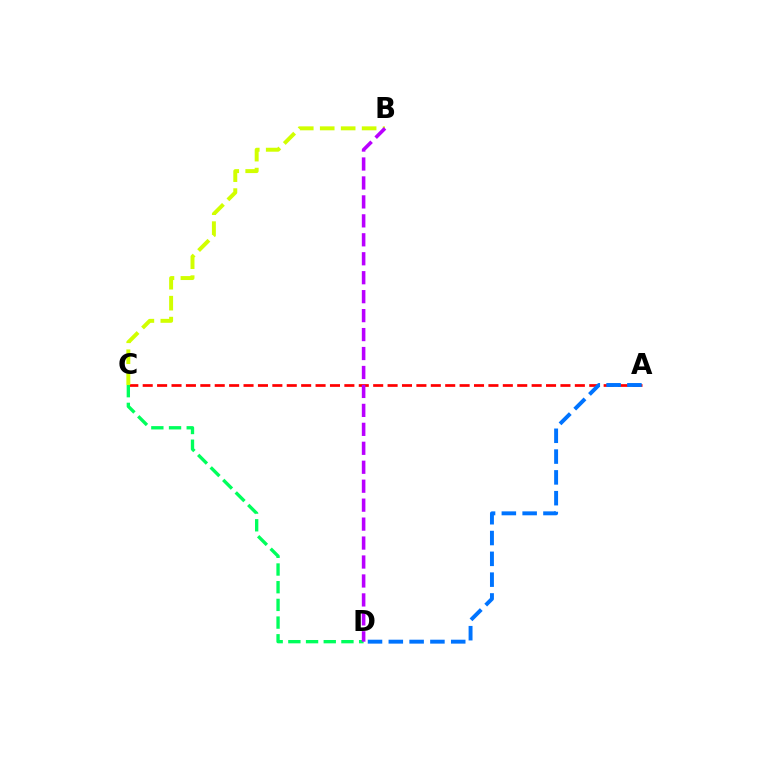{('A', 'C'): [{'color': '#ff0000', 'line_style': 'dashed', 'thickness': 1.96}], ('C', 'D'): [{'color': '#00ff5c', 'line_style': 'dashed', 'thickness': 2.4}], ('A', 'D'): [{'color': '#0074ff', 'line_style': 'dashed', 'thickness': 2.83}], ('B', 'C'): [{'color': '#d1ff00', 'line_style': 'dashed', 'thickness': 2.85}], ('B', 'D'): [{'color': '#b900ff', 'line_style': 'dashed', 'thickness': 2.57}]}